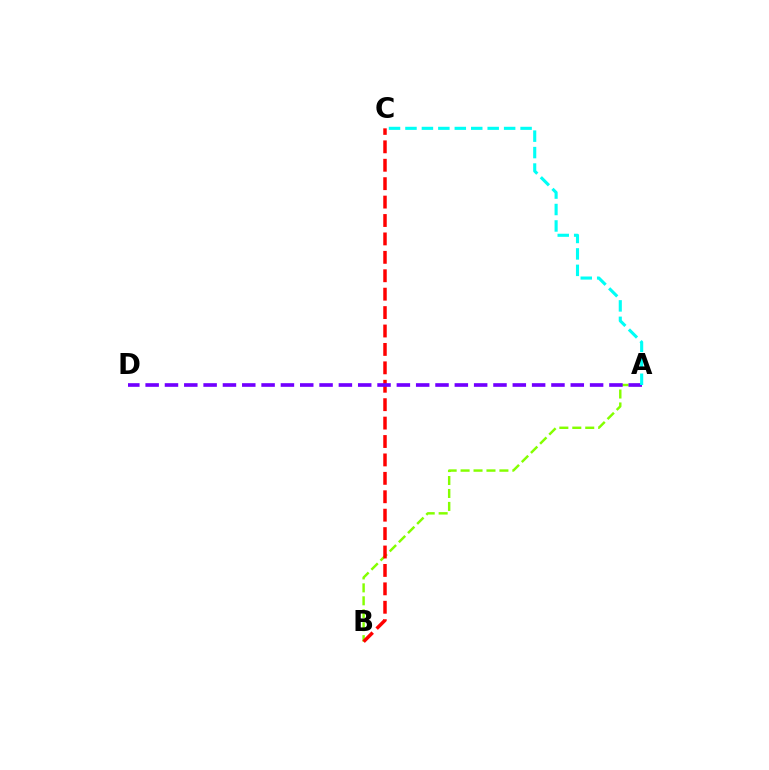{('A', 'B'): [{'color': '#84ff00', 'line_style': 'dashed', 'thickness': 1.76}], ('B', 'C'): [{'color': '#ff0000', 'line_style': 'dashed', 'thickness': 2.5}], ('A', 'D'): [{'color': '#7200ff', 'line_style': 'dashed', 'thickness': 2.63}], ('A', 'C'): [{'color': '#00fff6', 'line_style': 'dashed', 'thickness': 2.23}]}